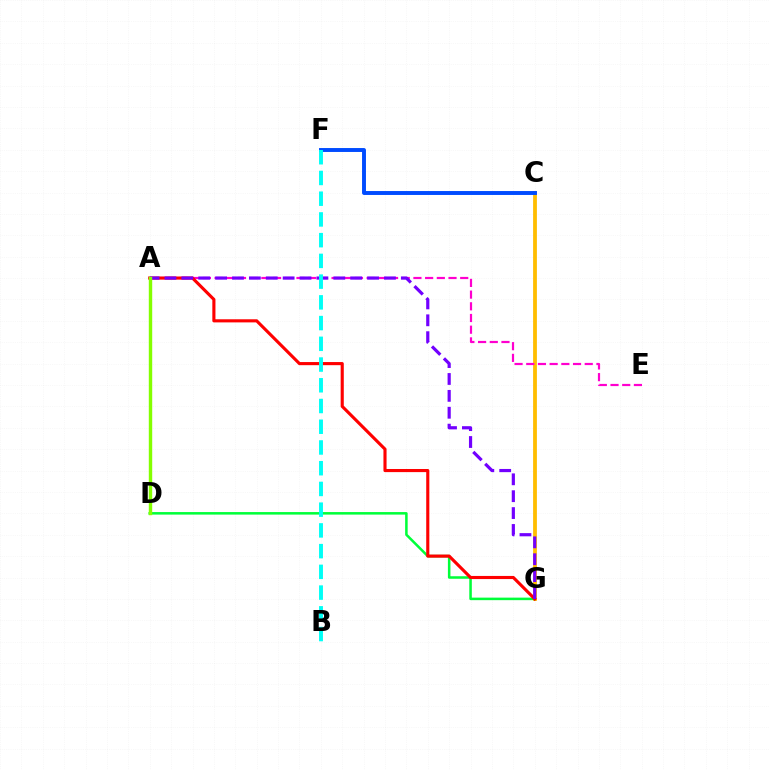{('C', 'G'): [{'color': '#ffbd00', 'line_style': 'solid', 'thickness': 2.73}], ('C', 'F'): [{'color': '#004bff', 'line_style': 'solid', 'thickness': 2.82}], ('A', 'E'): [{'color': '#ff00cf', 'line_style': 'dashed', 'thickness': 1.59}], ('D', 'G'): [{'color': '#00ff39', 'line_style': 'solid', 'thickness': 1.82}], ('A', 'G'): [{'color': '#ff0000', 'line_style': 'solid', 'thickness': 2.24}, {'color': '#7200ff', 'line_style': 'dashed', 'thickness': 2.29}], ('B', 'F'): [{'color': '#00fff6', 'line_style': 'dashed', 'thickness': 2.82}], ('A', 'D'): [{'color': '#84ff00', 'line_style': 'solid', 'thickness': 2.45}]}